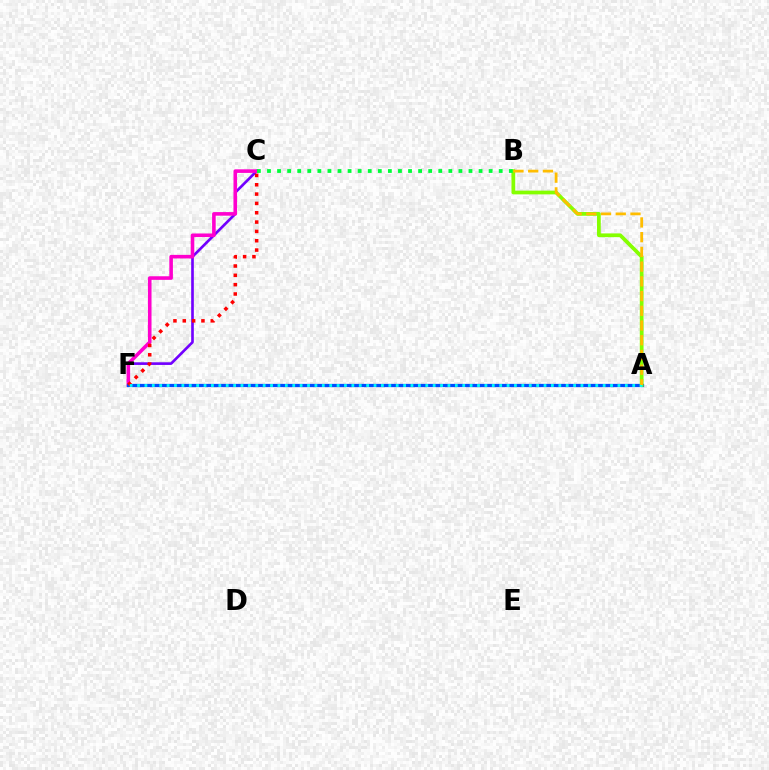{('C', 'F'): [{'color': '#7200ff', 'line_style': 'solid', 'thickness': 1.91}, {'color': '#ff00cf', 'line_style': 'solid', 'thickness': 2.59}, {'color': '#ff0000', 'line_style': 'dotted', 'thickness': 2.53}], ('A', 'F'): [{'color': '#004bff', 'line_style': 'solid', 'thickness': 2.35}, {'color': '#00fff6', 'line_style': 'dotted', 'thickness': 2.01}], ('A', 'B'): [{'color': '#84ff00', 'line_style': 'solid', 'thickness': 2.69}, {'color': '#ffbd00', 'line_style': 'dashed', 'thickness': 2.0}], ('B', 'C'): [{'color': '#00ff39', 'line_style': 'dotted', 'thickness': 2.74}]}